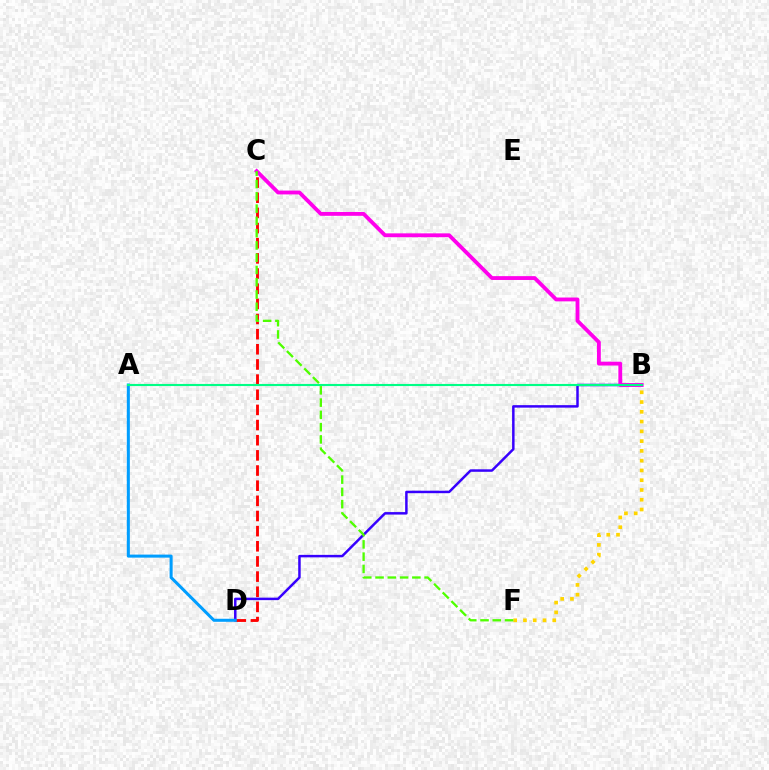{('B', 'D'): [{'color': '#3700ff', 'line_style': 'solid', 'thickness': 1.79}], ('C', 'D'): [{'color': '#ff0000', 'line_style': 'dashed', 'thickness': 2.06}], ('B', 'C'): [{'color': '#ff00ed', 'line_style': 'solid', 'thickness': 2.76}], ('B', 'F'): [{'color': '#ffd500', 'line_style': 'dotted', 'thickness': 2.65}], ('A', 'D'): [{'color': '#009eff', 'line_style': 'solid', 'thickness': 2.19}], ('A', 'B'): [{'color': '#00ff86', 'line_style': 'solid', 'thickness': 1.53}], ('C', 'F'): [{'color': '#4fff00', 'line_style': 'dashed', 'thickness': 1.67}]}